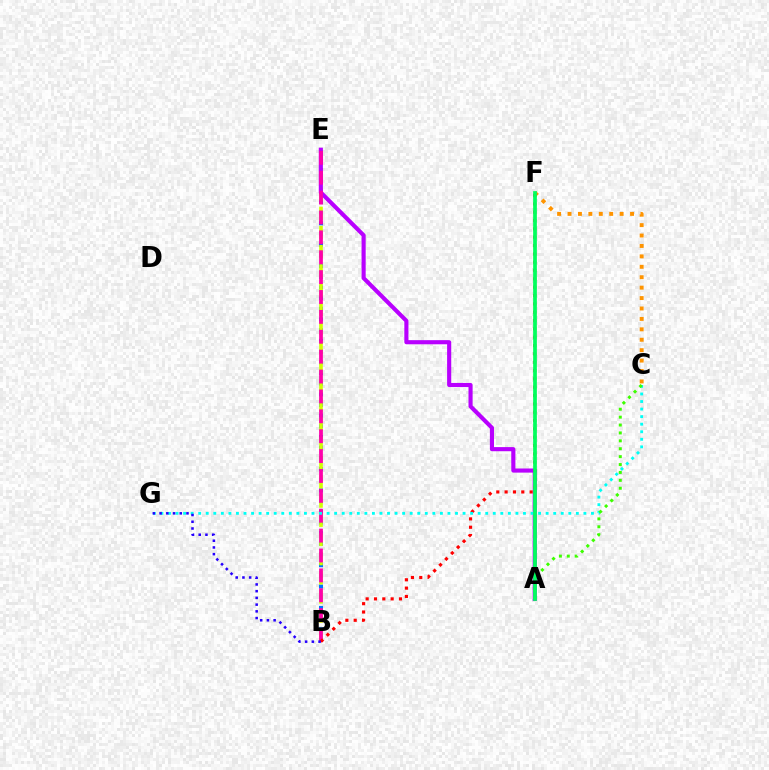{('B', 'E'): [{'color': '#0074ff', 'line_style': 'dotted', 'thickness': 2.9}, {'color': '#d1ff00', 'line_style': 'dashed', 'thickness': 2.61}, {'color': '#ff00ac', 'line_style': 'dashed', 'thickness': 2.7}], ('A', 'E'): [{'color': '#b900ff', 'line_style': 'solid', 'thickness': 2.97}], ('C', 'F'): [{'color': '#ff9400', 'line_style': 'dotted', 'thickness': 2.83}], ('B', 'F'): [{'color': '#ff0000', 'line_style': 'dotted', 'thickness': 2.26}], ('C', 'G'): [{'color': '#00fff6', 'line_style': 'dotted', 'thickness': 2.05}], ('B', 'G'): [{'color': '#2500ff', 'line_style': 'dotted', 'thickness': 1.83}], ('A', 'C'): [{'color': '#3dff00', 'line_style': 'dotted', 'thickness': 2.15}], ('A', 'F'): [{'color': '#00ff5c', 'line_style': 'solid', 'thickness': 2.68}]}